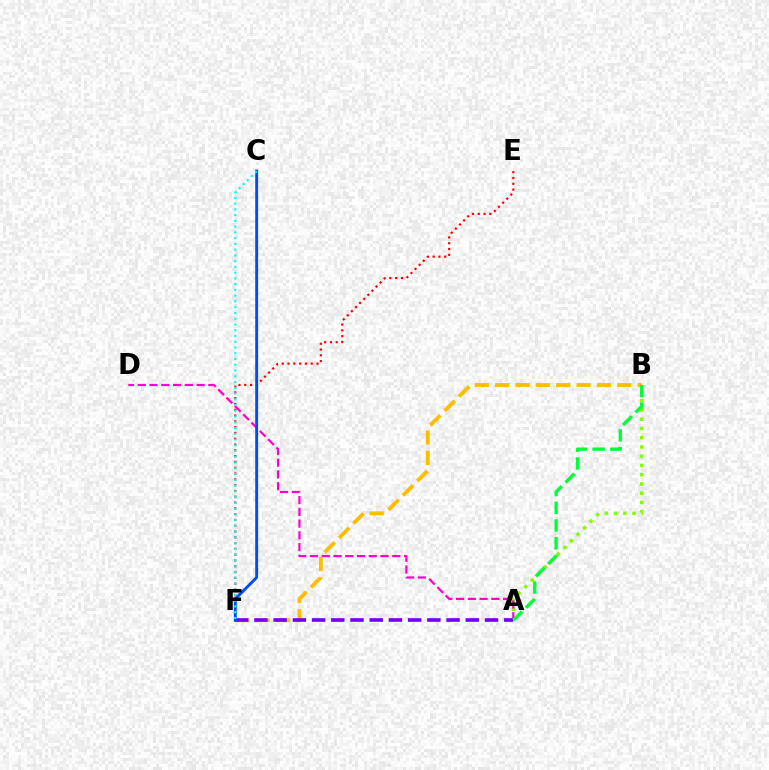{('A', 'B'): [{'color': '#84ff00', 'line_style': 'dotted', 'thickness': 2.51}, {'color': '#00ff39', 'line_style': 'dashed', 'thickness': 2.41}], ('A', 'D'): [{'color': '#ff00cf', 'line_style': 'dashed', 'thickness': 1.6}], ('B', 'F'): [{'color': '#ffbd00', 'line_style': 'dashed', 'thickness': 2.77}], ('A', 'F'): [{'color': '#7200ff', 'line_style': 'dashed', 'thickness': 2.61}], ('E', 'F'): [{'color': '#ff0000', 'line_style': 'dotted', 'thickness': 1.57}], ('C', 'F'): [{'color': '#004bff', 'line_style': 'solid', 'thickness': 2.09}, {'color': '#00fff6', 'line_style': 'dotted', 'thickness': 1.56}]}